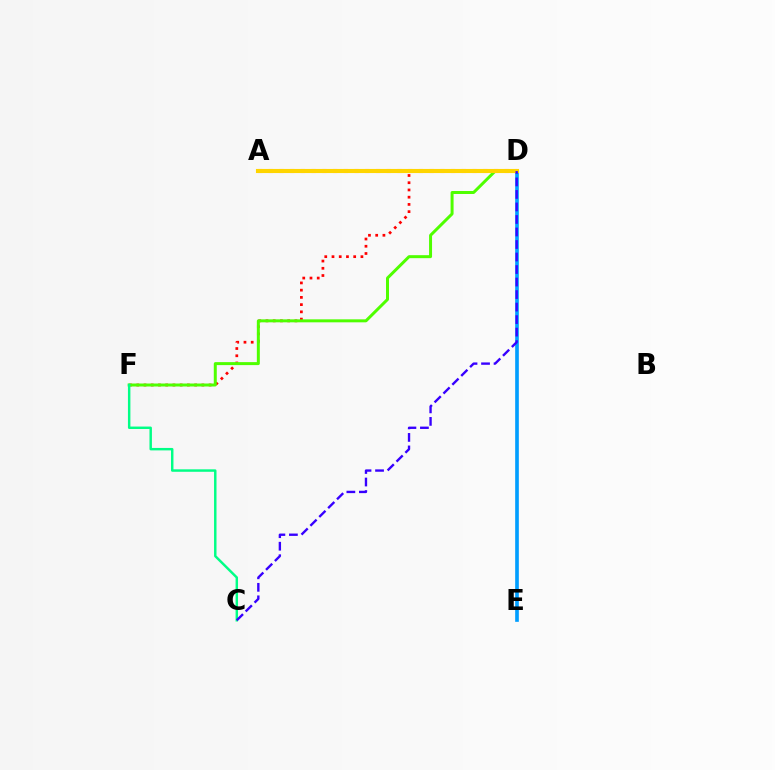{('D', 'F'): [{'color': '#ff0000', 'line_style': 'dotted', 'thickness': 1.97}, {'color': '#4fff00', 'line_style': 'solid', 'thickness': 2.15}], ('C', 'F'): [{'color': '#00ff86', 'line_style': 'solid', 'thickness': 1.77}], ('D', 'E'): [{'color': '#009eff', 'line_style': 'solid', 'thickness': 2.63}], ('A', 'D'): [{'color': '#ff00ed', 'line_style': 'dotted', 'thickness': 2.91}, {'color': '#ffd500', 'line_style': 'solid', 'thickness': 2.96}], ('C', 'D'): [{'color': '#3700ff', 'line_style': 'dashed', 'thickness': 1.7}]}